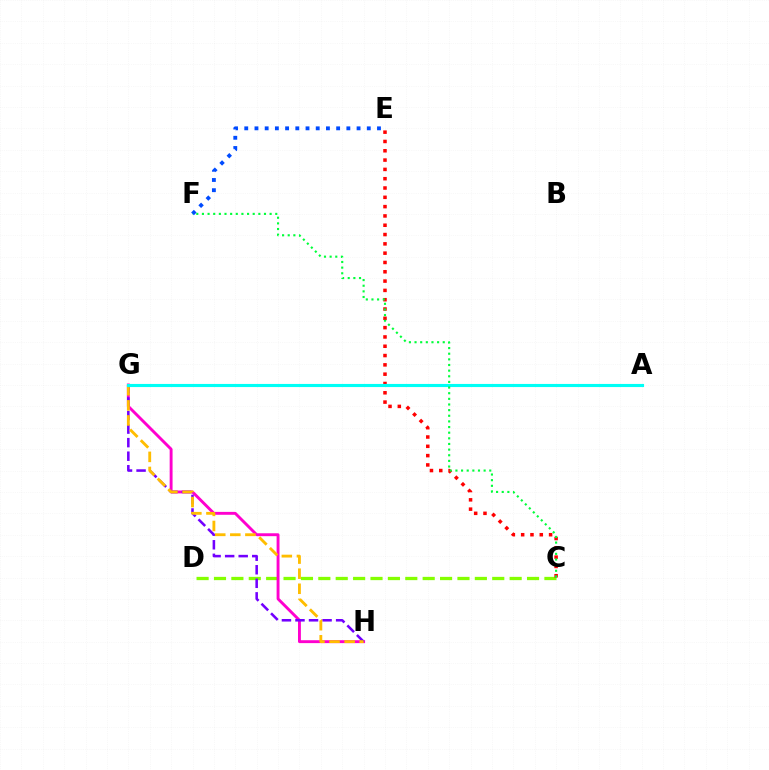{('E', 'F'): [{'color': '#004bff', 'line_style': 'dotted', 'thickness': 2.77}], ('C', 'D'): [{'color': '#84ff00', 'line_style': 'dashed', 'thickness': 2.36}], ('C', 'E'): [{'color': '#ff0000', 'line_style': 'dotted', 'thickness': 2.53}], ('G', 'H'): [{'color': '#ff00cf', 'line_style': 'solid', 'thickness': 2.09}, {'color': '#7200ff', 'line_style': 'dashed', 'thickness': 1.84}, {'color': '#ffbd00', 'line_style': 'dashed', 'thickness': 2.05}], ('A', 'G'): [{'color': '#00fff6', 'line_style': 'solid', 'thickness': 2.24}], ('C', 'F'): [{'color': '#00ff39', 'line_style': 'dotted', 'thickness': 1.53}]}